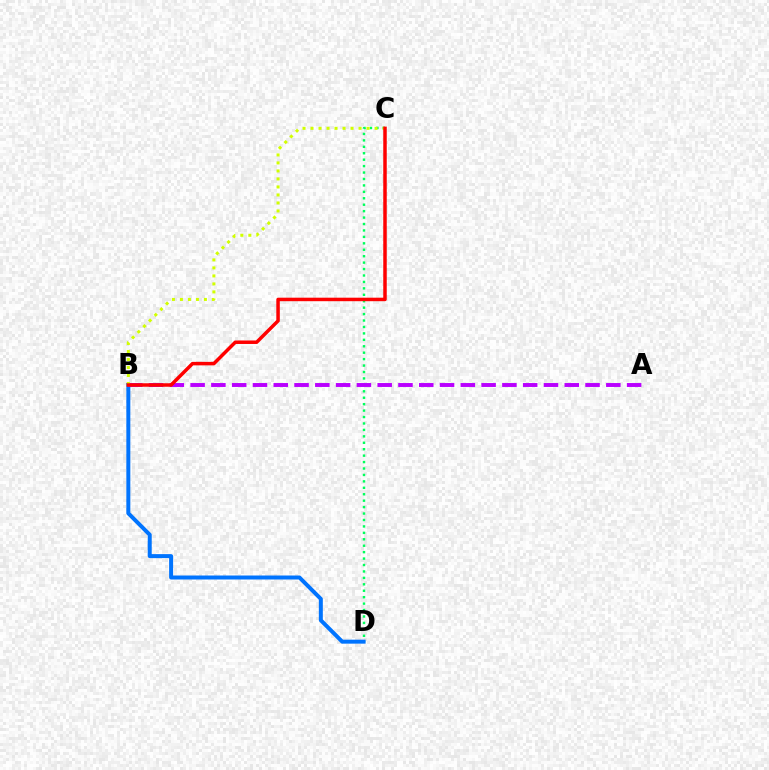{('C', 'D'): [{'color': '#00ff5c', 'line_style': 'dotted', 'thickness': 1.75}], ('B', 'D'): [{'color': '#0074ff', 'line_style': 'solid', 'thickness': 2.87}], ('A', 'B'): [{'color': '#b900ff', 'line_style': 'dashed', 'thickness': 2.82}], ('B', 'C'): [{'color': '#d1ff00', 'line_style': 'dotted', 'thickness': 2.17}, {'color': '#ff0000', 'line_style': 'solid', 'thickness': 2.52}]}